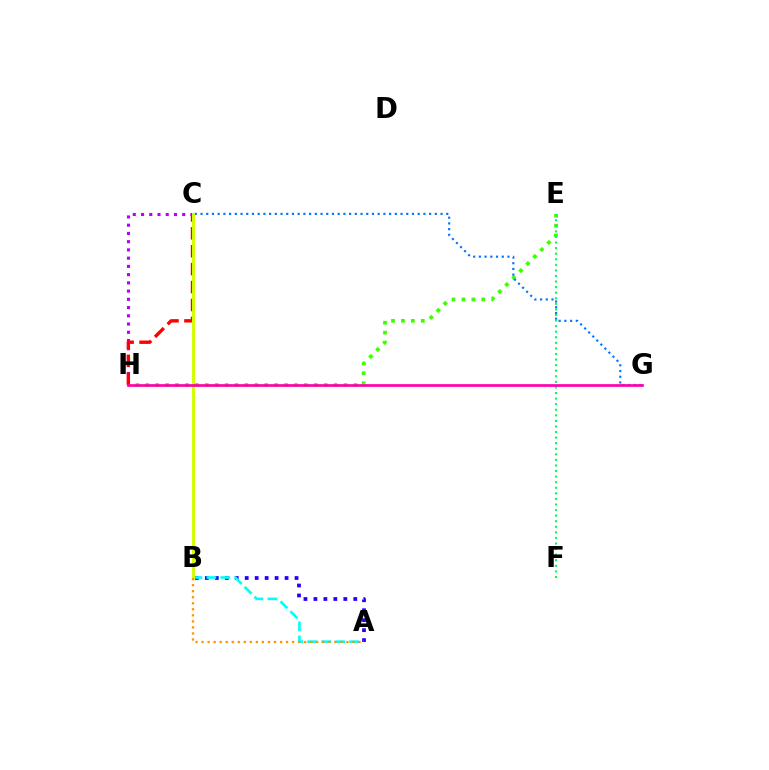{('E', 'H'): [{'color': '#3dff00', 'line_style': 'dotted', 'thickness': 2.69}], ('A', 'B'): [{'color': '#2500ff', 'line_style': 'dotted', 'thickness': 2.71}, {'color': '#00fff6', 'line_style': 'dashed', 'thickness': 1.9}, {'color': '#ff9400', 'line_style': 'dotted', 'thickness': 1.64}], ('C', 'H'): [{'color': '#b900ff', 'line_style': 'dotted', 'thickness': 2.24}, {'color': '#ff0000', 'line_style': 'dashed', 'thickness': 2.43}], ('C', 'G'): [{'color': '#0074ff', 'line_style': 'dotted', 'thickness': 1.55}], ('B', 'C'): [{'color': '#d1ff00', 'line_style': 'solid', 'thickness': 2.11}], ('E', 'F'): [{'color': '#00ff5c', 'line_style': 'dotted', 'thickness': 1.51}], ('G', 'H'): [{'color': '#ff00ac', 'line_style': 'solid', 'thickness': 1.95}]}